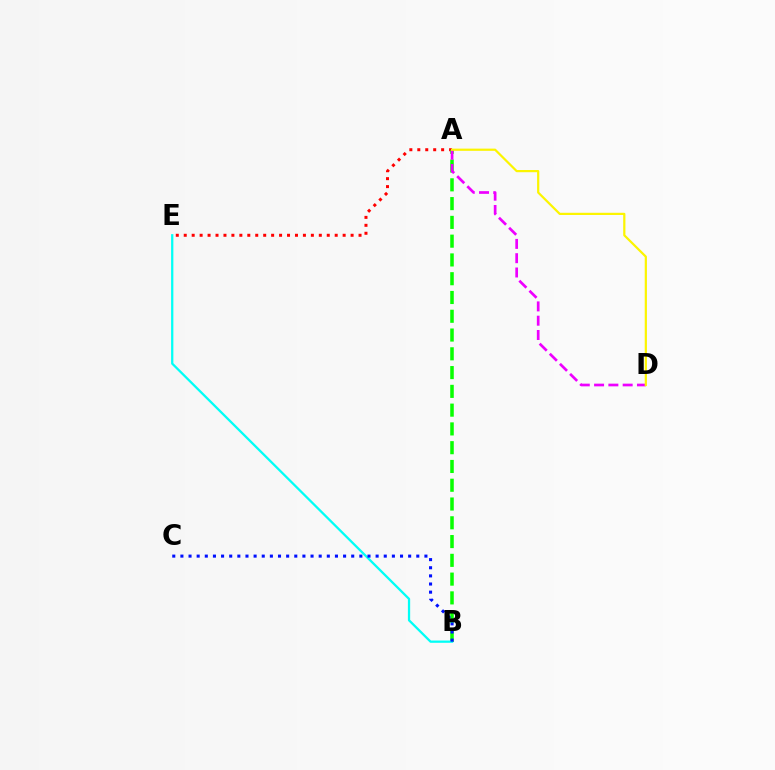{('A', 'E'): [{'color': '#ff0000', 'line_style': 'dotted', 'thickness': 2.16}], ('A', 'B'): [{'color': '#08ff00', 'line_style': 'dashed', 'thickness': 2.55}], ('B', 'E'): [{'color': '#00fff6', 'line_style': 'solid', 'thickness': 1.63}], ('B', 'C'): [{'color': '#0010ff', 'line_style': 'dotted', 'thickness': 2.21}], ('A', 'D'): [{'color': '#ee00ff', 'line_style': 'dashed', 'thickness': 1.94}, {'color': '#fcf500', 'line_style': 'solid', 'thickness': 1.59}]}